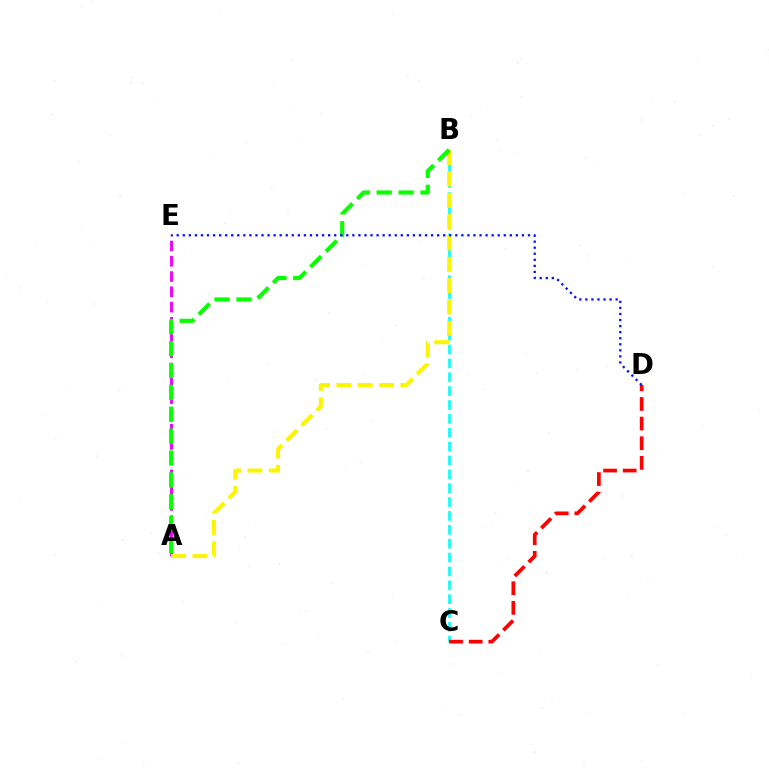{('B', 'C'): [{'color': '#00fff6', 'line_style': 'dashed', 'thickness': 1.88}], ('A', 'E'): [{'color': '#ee00ff', 'line_style': 'dashed', 'thickness': 2.07}], ('A', 'B'): [{'color': '#fcf500', 'line_style': 'dashed', 'thickness': 2.9}, {'color': '#08ff00', 'line_style': 'dashed', 'thickness': 2.97}], ('C', 'D'): [{'color': '#ff0000', 'line_style': 'dashed', 'thickness': 2.67}], ('D', 'E'): [{'color': '#0010ff', 'line_style': 'dotted', 'thickness': 1.65}]}